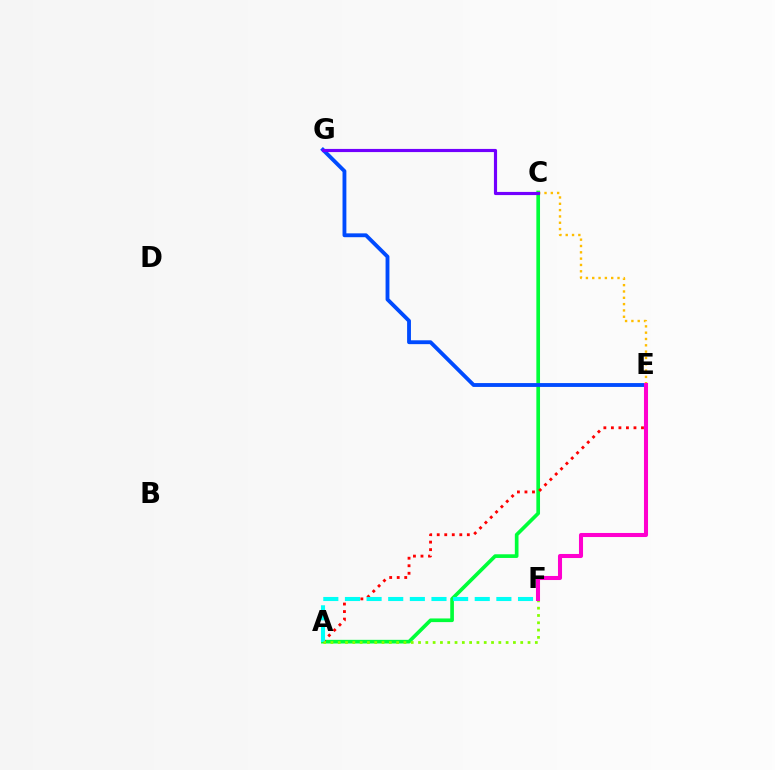{('A', 'C'): [{'color': '#00ff39', 'line_style': 'solid', 'thickness': 2.64}], ('C', 'E'): [{'color': '#ffbd00', 'line_style': 'dotted', 'thickness': 1.72}], ('A', 'E'): [{'color': '#ff0000', 'line_style': 'dotted', 'thickness': 2.04}], ('A', 'F'): [{'color': '#00fff6', 'line_style': 'dashed', 'thickness': 2.94}, {'color': '#84ff00', 'line_style': 'dotted', 'thickness': 1.98}], ('E', 'G'): [{'color': '#004bff', 'line_style': 'solid', 'thickness': 2.77}], ('E', 'F'): [{'color': '#ff00cf', 'line_style': 'solid', 'thickness': 2.92}], ('C', 'G'): [{'color': '#7200ff', 'line_style': 'solid', 'thickness': 2.27}]}